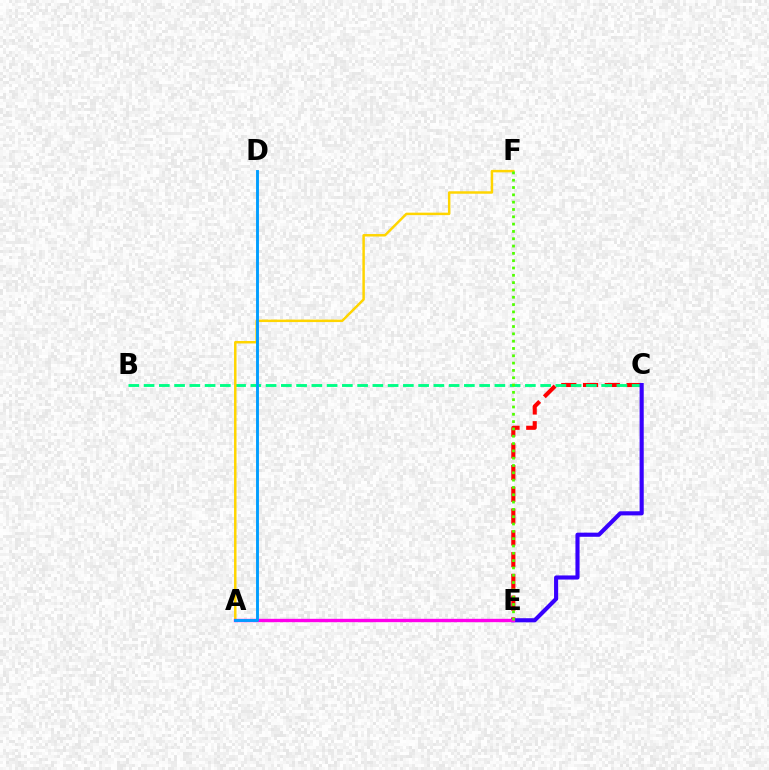{('C', 'E'): [{'color': '#ff0000', 'line_style': 'dashed', 'thickness': 2.96}, {'color': '#3700ff', 'line_style': 'solid', 'thickness': 2.97}], ('B', 'C'): [{'color': '#00ff86', 'line_style': 'dashed', 'thickness': 2.07}], ('A', 'F'): [{'color': '#ffd500', 'line_style': 'solid', 'thickness': 1.78}], ('A', 'E'): [{'color': '#ff00ed', 'line_style': 'solid', 'thickness': 2.43}], ('A', 'D'): [{'color': '#009eff', 'line_style': 'solid', 'thickness': 2.08}], ('E', 'F'): [{'color': '#4fff00', 'line_style': 'dotted', 'thickness': 1.99}]}